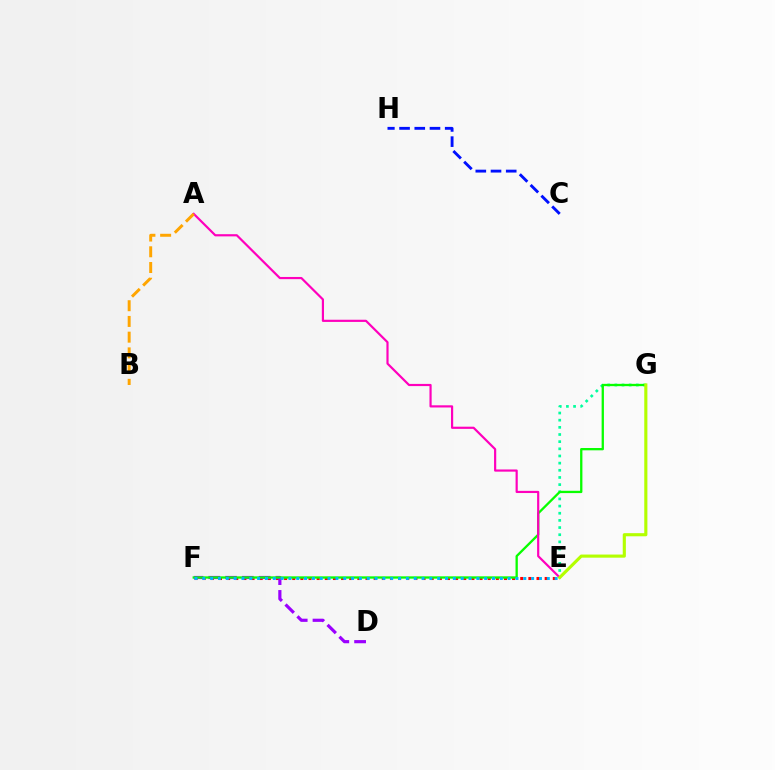{('E', 'G'): [{'color': '#00ff9d', 'line_style': 'dotted', 'thickness': 1.94}, {'color': '#b3ff00', 'line_style': 'solid', 'thickness': 2.25}], ('E', 'F'): [{'color': '#ff0000', 'line_style': 'dotted', 'thickness': 2.21}, {'color': '#00b5ff', 'line_style': 'dotted', 'thickness': 2.13}], ('D', 'F'): [{'color': '#9b00ff', 'line_style': 'dashed', 'thickness': 2.28}], ('F', 'G'): [{'color': '#08ff00', 'line_style': 'solid', 'thickness': 1.66}], ('C', 'H'): [{'color': '#0010ff', 'line_style': 'dashed', 'thickness': 2.07}], ('A', 'E'): [{'color': '#ff00bd', 'line_style': 'solid', 'thickness': 1.57}], ('A', 'B'): [{'color': '#ffa500', 'line_style': 'dashed', 'thickness': 2.14}]}